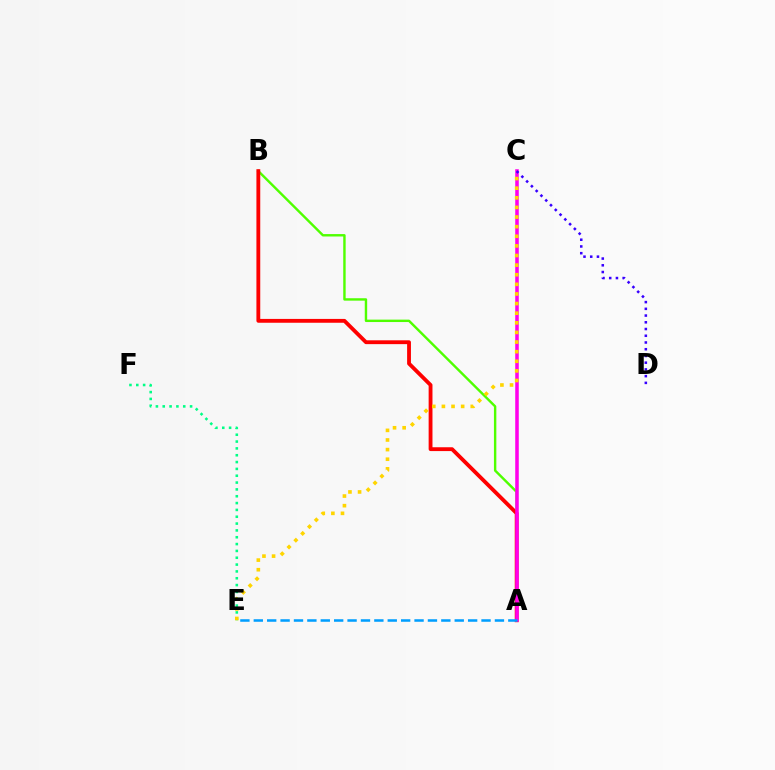{('E', 'F'): [{'color': '#00ff86', 'line_style': 'dotted', 'thickness': 1.86}], ('A', 'B'): [{'color': '#4fff00', 'line_style': 'solid', 'thickness': 1.74}, {'color': '#ff0000', 'line_style': 'solid', 'thickness': 2.76}], ('A', 'C'): [{'color': '#ff00ed', 'line_style': 'solid', 'thickness': 2.55}], ('C', 'E'): [{'color': '#ffd500', 'line_style': 'dotted', 'thickness': 2.61}], ('A', 'E'): [{'color': '#009eff', 'line_style': 'dashed', 'thickness': 1.82}], ('C', 'D'): [{'color': '#3700ff', 'line_style': 'dotted', 'thickness': 1.83}]}